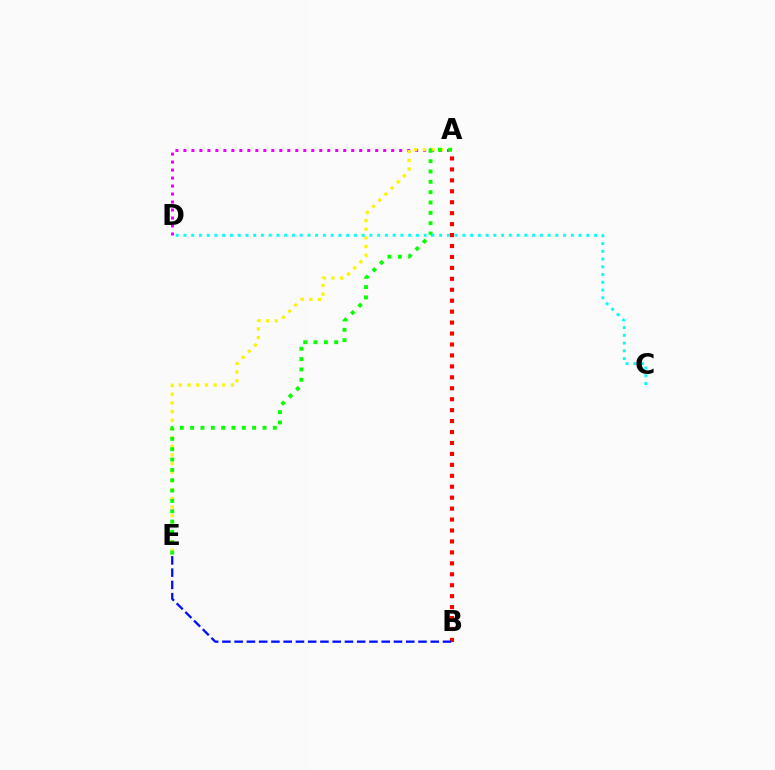{('A', 'D'): [{'color': '#ee00ff', 'line_style': 'dotted', 'thickness': 2.17}], ('A', 'B'): [{'color': '#ff0000', 'line_style': 'dotted', 'thickness': 2.97}], ('B', 'E'): [{'color': '#0010ff', 'line_style': 'dashed', 'thickness': 1.67}], ('A', 'E'): [{'color': '#fcf500', 'line_style': 'dotted', 'thickness': 2.36}, {'color': '#08ff00', 'line_style': 'dotted', 'thickness': 2.81}], ('C', 'D'): [{'color': '#00fff6', 'line_style': 'dotted', 'thickness': 2.11}]}